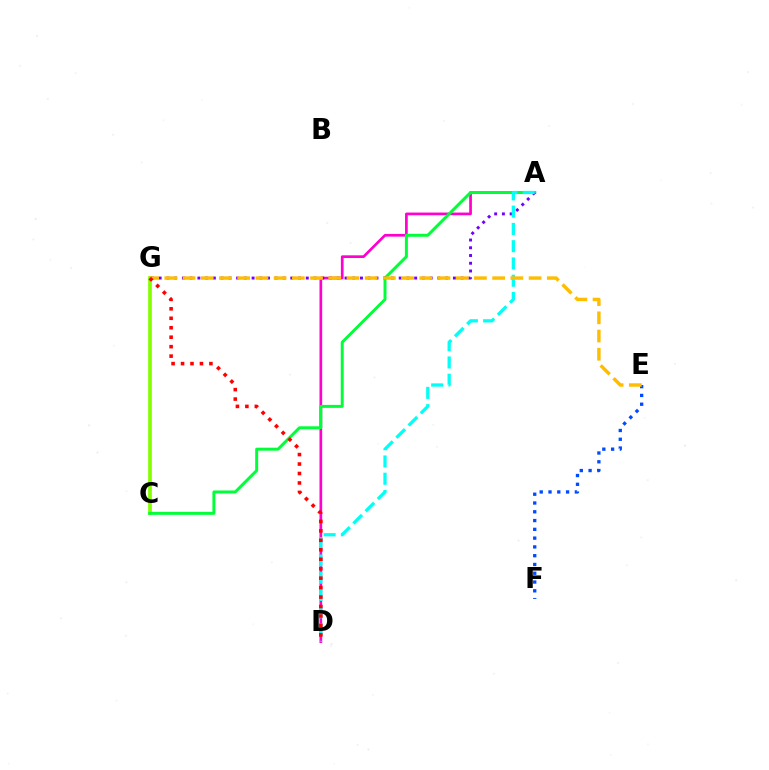{('E', 'F'): [{'color': '#004bff', 'line_style': 'dotted', 'thickness': 2.39}], ('C', 'G'): [{'color': '#84ff00', 'line_style': 'solid', 'thickness': 2.68}], ('A', 'D'): [{'color': '#ff00cf', 'line_style': 'solid', 'thickness': 1.94}, {'color': '#00fff6', 'line_style': 'dashed', 'thickness': 2.35}], ('A', 'C'): [{'color': '#00ff39', 'line_style': 'solid', 'thickness': 2.14}], ('A', 'G'): [{'color': '#7200ff', 'line_style': 'dotted', 'thickness': 2.1}], ('E', 'G'): [{'color': '#ffbd00', 'line_style': 'dashed', 'thickness': 2.47}], ('D', 'G'): [{'color': '#ff0000', 'line_style': 'dotted', 'thickness': 2.57}]}